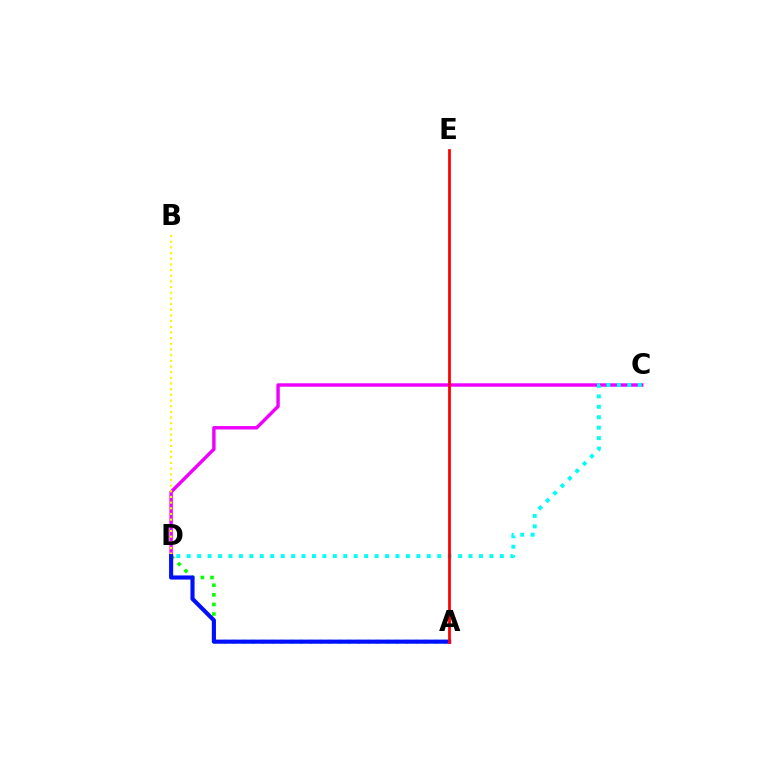{('C', 'D'): [{'color': '#ee00ff', 'line_style': 'solid', 'thickness': 2.47}, {'color': '#00fff6', 'line_style': 'dotted', 'thickness': 2.84}], ('B', 'D'): [{'color': '#fcf500', 'line_style': 'dotted', 'thickness': 1.54}], ('A', 'D'): [{'color': '#08ff00', 'line_style': 'dotted', 'thickness': 2.61}, {'color': '#0010ff', 'line_style': 'solid', 'thickness': 2.97}], ('A', 'E'): [{'color': '#ff0000', 'line_style': 'solid', 'thickness': 1.98}]}